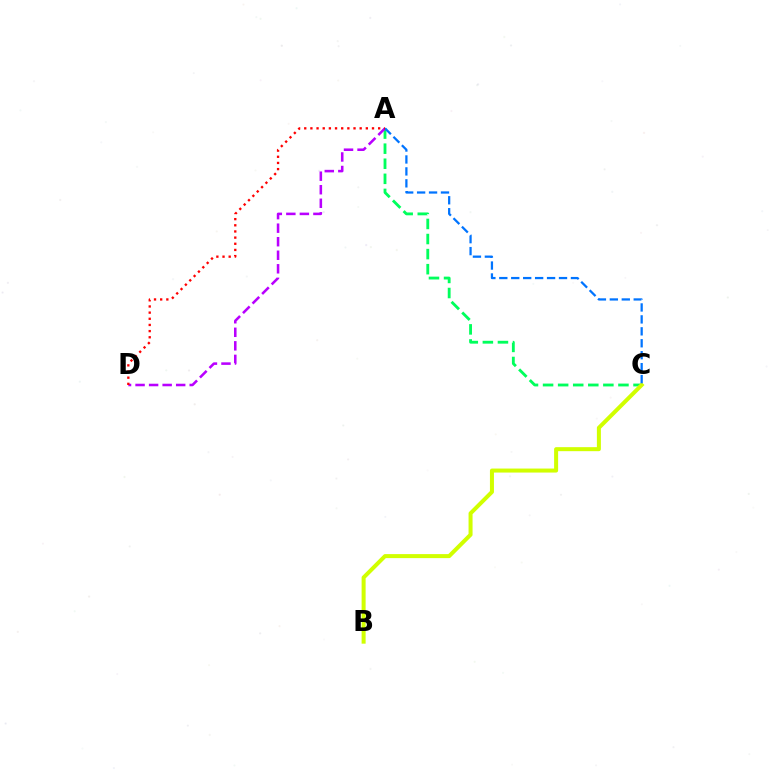{('A', 'C'): [{'color': '#00ff5c', 'line_style': 'dashed', 'thickness': 2.05}, {'color': '#0074ff', 'line_style': 'dashed', 'thickness': 1.62}], ('A', 'D'): [{'color': '#b900ff', 'line_style': 'dashed', 'thickness': 1.84}, {'color': '#ff0000', 'line_style': 'dotted', 'thickness': 1.67}], ('B', 'C'): [{'color': '#d1ff00', 'line_style': 'solid', 'thickness': 2.89}]}